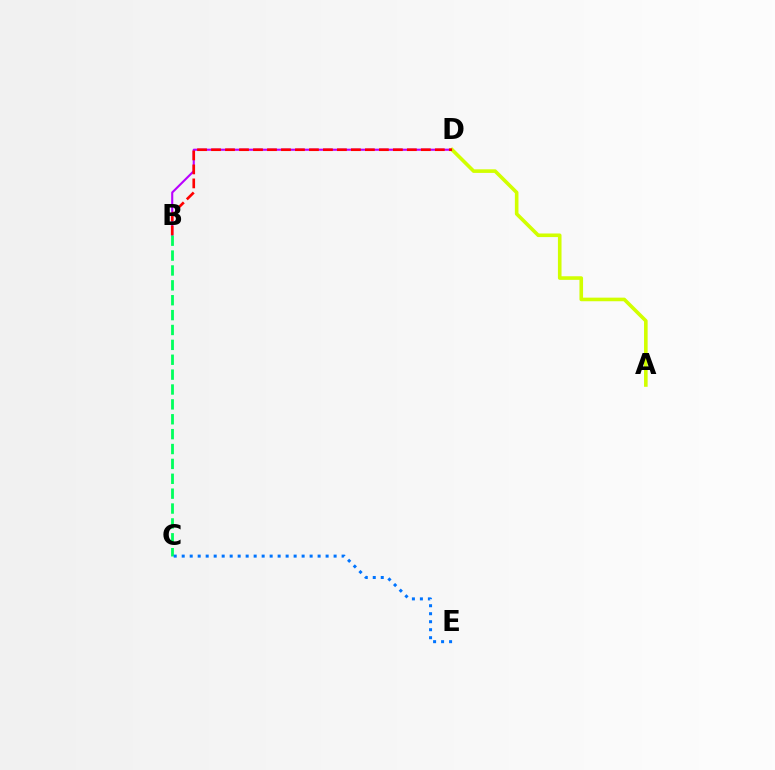{('B', 'D'): [{'color': '#b900ff', 'line_style': 'solid', 'thickness': 1.51}, {'color': '#ff0000', 'line_style': 'dashed', 'thickness': 1.9}], ('A', 'D'): [{'color': '#d1ff00', 'line_style': 'solid', 'thickness': 2.59}], ('B', 'C'): [{'color': '#00ff5c', 'line_style': 'dashed', 'thickness': 2.02}], ('C', 'E'): [{'color': '#0074ff', 'line_style': 'dotted', 'thickness': 2.17}]}